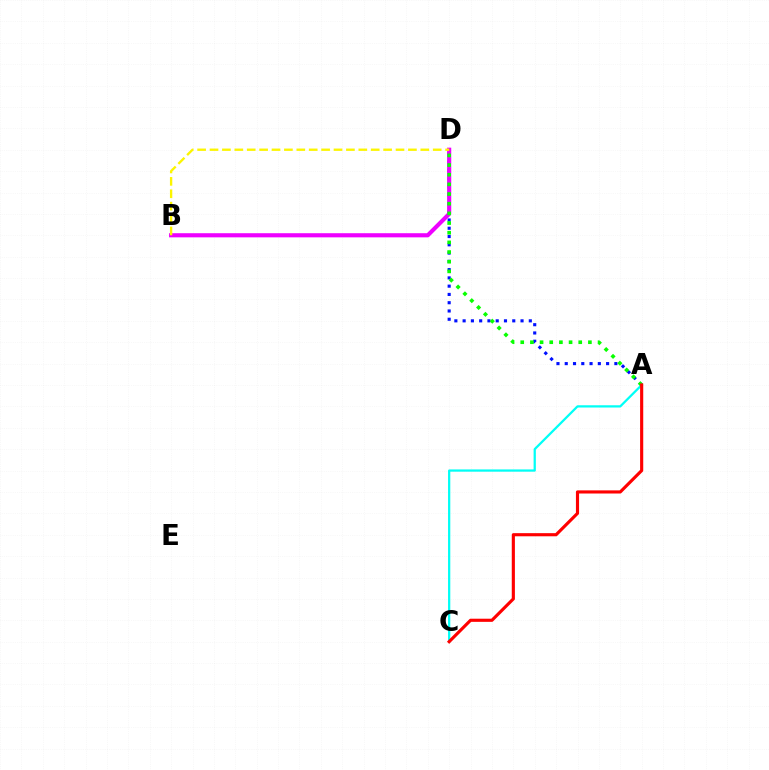{('A', 'C'): [{'color': '#00fff6', 'line_style': 'solid', 'thickness': 1.62}, {'color': '#ff0000', 'line_style': 'solid', 'thickness': 2.26}], ('A', 'D'): [{'color': '#0010ff', 'line_style': 'dotted', 'thickness': 2.25}, {'color': '#08ff00', 'line_style': 'dotted', 'thickness': 2.63}], ('B', 'D'): [{'color': '#ee00ff', 'line_style': 'solid', 'thickness': 2.97}, {'color': '#fcf500', 'line_style': 'dashed', 'thickness': 1.68}]}